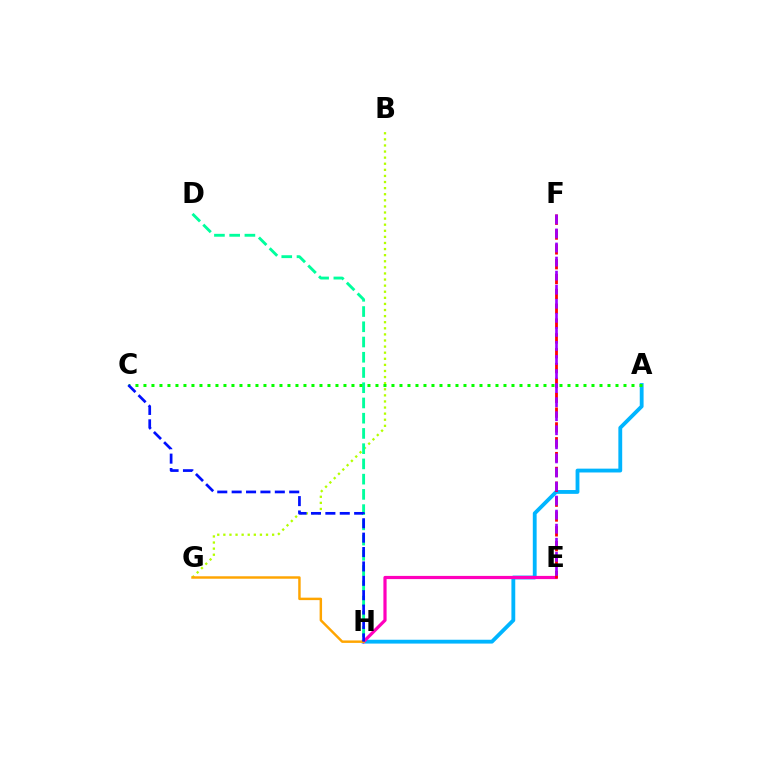{('B', 'G'): [{'color': '#b3ff00', 'line_style': 'dotted', 'thickness': 1.66}], ('A', 'H'): [{'color': '#00b5ff', 'line_style': 'solid', 'thickness': 2.76}], ('D', 'H'): [{'color': '#00ff9d', 'line_style': 'dashed', 'thickness': 2.07}], ('E', 'H'): [{'color': '#ff00bd', 'line_style': 'solid', 'thickness': 2.3}], ('G', 'H'): [{'color': '#ffa500', 'line_style': 'solid', 'thickness': 1.77}], ('E', 'F'): [{'color': '#ff0000', 'line_style': 'dashed', 'thickness': 2.02}, {'color': '#9b00ff', 'line_style': 'dashed', 'thickness': 1.91}], ('A', 'C'): [{'color': '#08ff00', 'line_style': 'dotted', 'thickness': 2.17}], ('C', 'H'): [{'color': '#0010ff', 'line_style': 'dashed', 'thickness': 1.95}]}